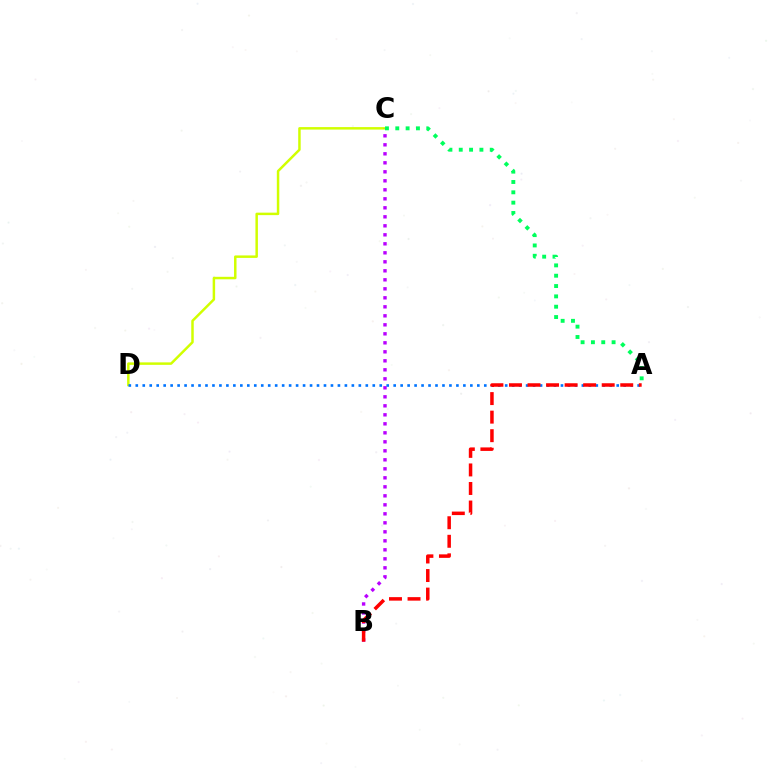{('C', 'D'): [{'color': '#d1ff00', 'line_style': 'solid', 'thickness': 1.79}], ('B', 'C'): [{'color': '#b900ff', 'line_style': 'dotted', 'thickness': 2.45}], ('A', 'D'): [{'color': '#0074ff', 'line_style': 'dotted', 'thickness': 1.89}], ('A', 'B'): [{'color': '#ff0000', 'line_style': 'dashed', 'thickness': 2.52}], ('A', 'C'): [{'color': '#00ff5c', 'line_style': 'dotted', 'thickness': 2.81}]}